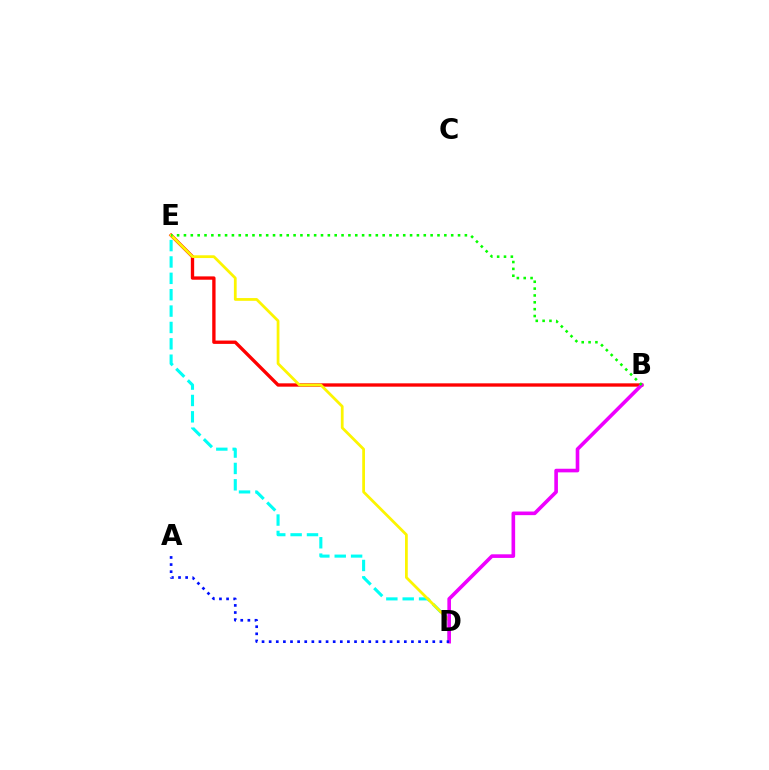{('B', 'E'): [{'color': '#ff0000', 'line_style': 'solid', 'thickness': 2.4}, {'color': '#08ff00', 'line_style': 'dotted', 'thickness': 1.86}], ('D', 'E'): [{'color': '#00fff6', 'line_style': 'dashed', 'thickness': 2.22}, {'color': '#fcf500', 'line_style': 'solid', 'thickness': 1.99}], ('B', 'D'): [{'color': '#ee00ff', 'line_style': 'solid', 'thickness': 2.6}], ('A', 'D'): [{'color': '#0010ff', 'line_style': 'dotted', 'thickness': 1.93}]}